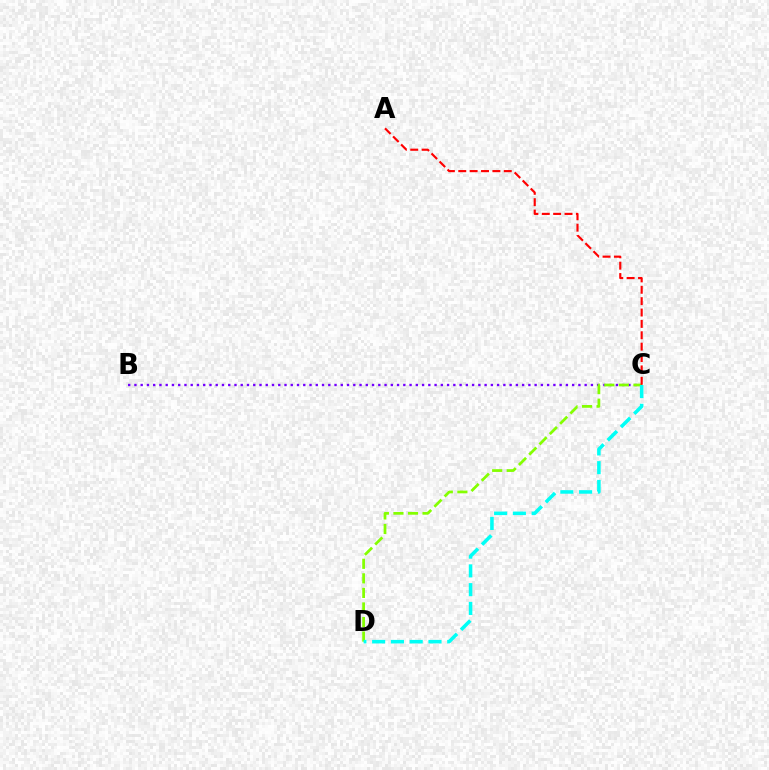{('B', 'C'): [{'color': '#7200ff', 'line_style': 'dotted', 'thickness': 1.7}], ('C', 'D'): [{'color': '#84ff00', 'line_style': 'dashed', 'thickness': 1.98}, {'color': '#00fff6', 'line_style': 'dashed', 'thickness': 2.55}], ('A', 'C'): [{'color': '#ff0000', 'line_style': 'dashed', 'thickness': 1.55}]}